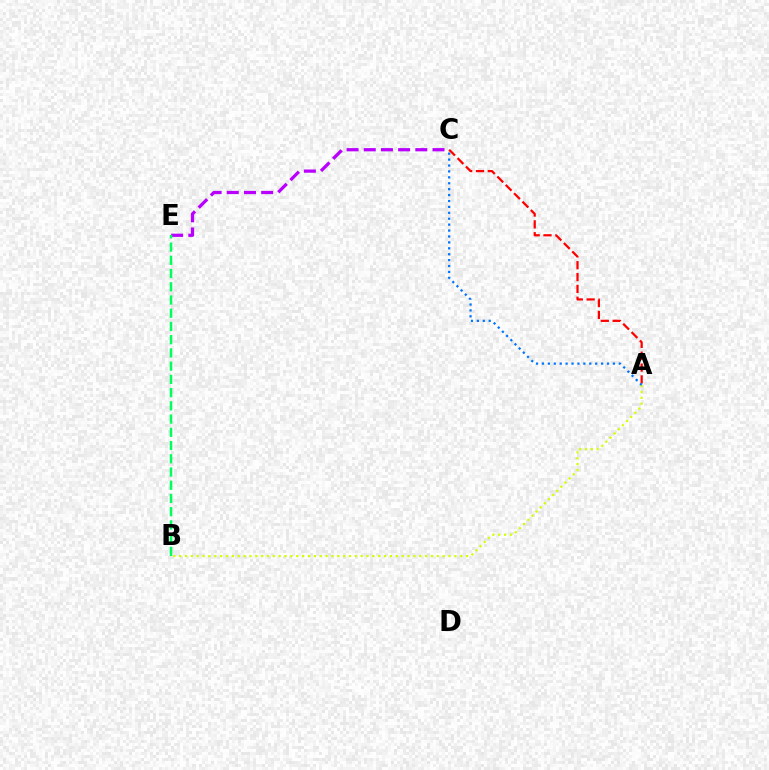{('C', 'E'): [{'color': '#b900ff', 'line_style': 'dashed', 'thickness': 2.33}], ('A', 'C'): [{'color': '#ff0000', 'line_style': 'dashed', 'thickness': 1.61}, {'color': '#0074ff', 'line_style': 'dotted', 'thickness': 1.61}], ('B', 'E'): [{'color': '#00ff5c', 'line_style': 'dashed', 'thickness': 1.8}], ('A', 'B'): [{'color': '#d1ff00', 'line_style': 'dotted', 'thickness': 1.59}]}